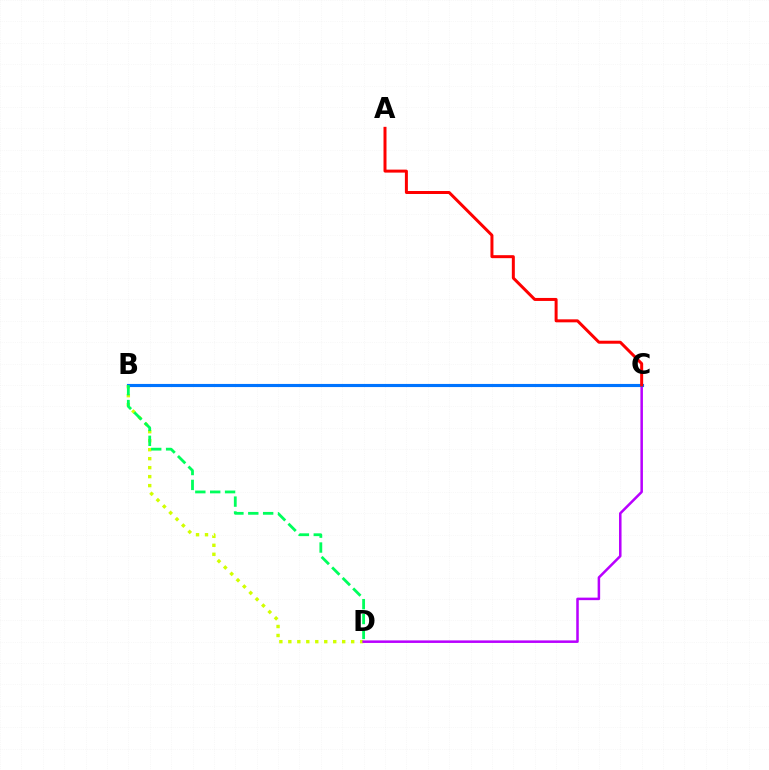{('B', 'D'): [{'color': '#d1ff00', 'line_style': 'dotted', 'thickness': 2.44}, {'color': '#00ff5c', 'line_style': 'dashed', 'thickness': 2.02}], ('C', 'D'): [{'color': '#b900ff', 'line_style': 'solid', 'thickness': 1.82}], ('B', 'C'): [{'color': '#0074ff', 'line_style': 'solid', 'thickness': 2.24}], ('A', 'C'): [{'color': '#ff0000', 'line_style': 'solid', 'thickness': 2.15}]}